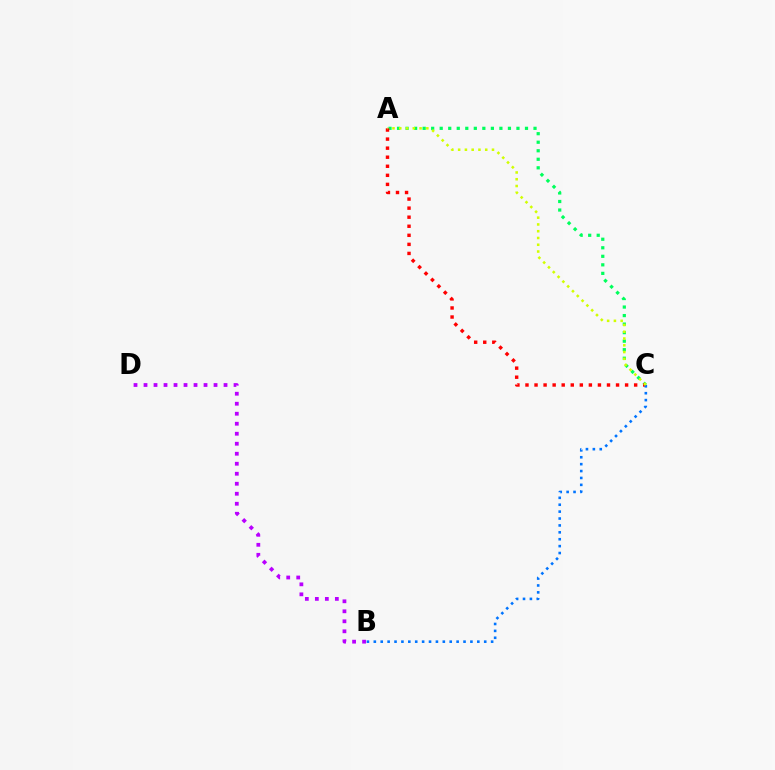{('B', 'D'): [{'color': '#b900ff', 'line_style': 'dotted', 'thickness': 2.72}], ('A', 'C'): [{'color': '#00ff5c', 'line_style': 'dotted', 'thickness': 2.32}, {'color': '#ff0000', 'line_style': 'dotted', 'thickness': 2.46}, {'color': '#d1ff00', 'line_style': 'dotted', 'thickness': 1.84}], ('B', 'C'): [{'color': '#0074ff', 'line_style': 'dotted', 'thickness': 1.87}]}